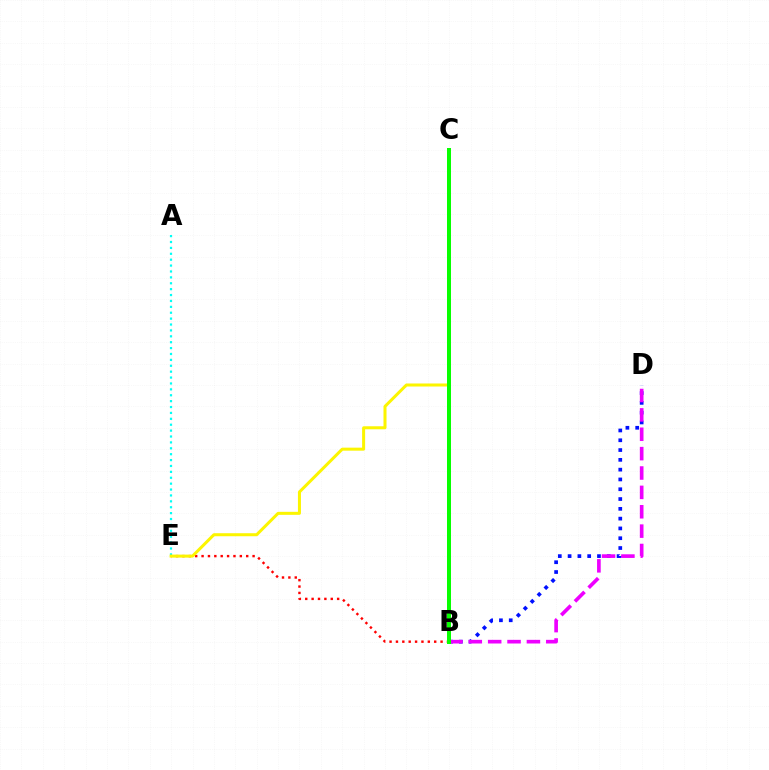{('A', 'E'): [{'color': '#00fff6', 'line_style': 'dotted', 'thickness': 1.6}], ('B', 'E'): [{'color': '#ff0000', 'line_style': 'dotted', 'thickness': 1.73}], ('C', 'E'): [{'color': '#fcf500', 'line_style': 'solid', 'thickness': 2.18}], ('B', 'D'): [{'color': '#0010ff', 'line_style': 'dotted', 'thickness': 2.66}, {'color': '#ee00ff', 'line_style': 'dashed', 'thickness': 2.63}], ('B', 'C'): [{'color': '#08ff00', 'line_style': 'solid', 'thickness': 2.88}]}